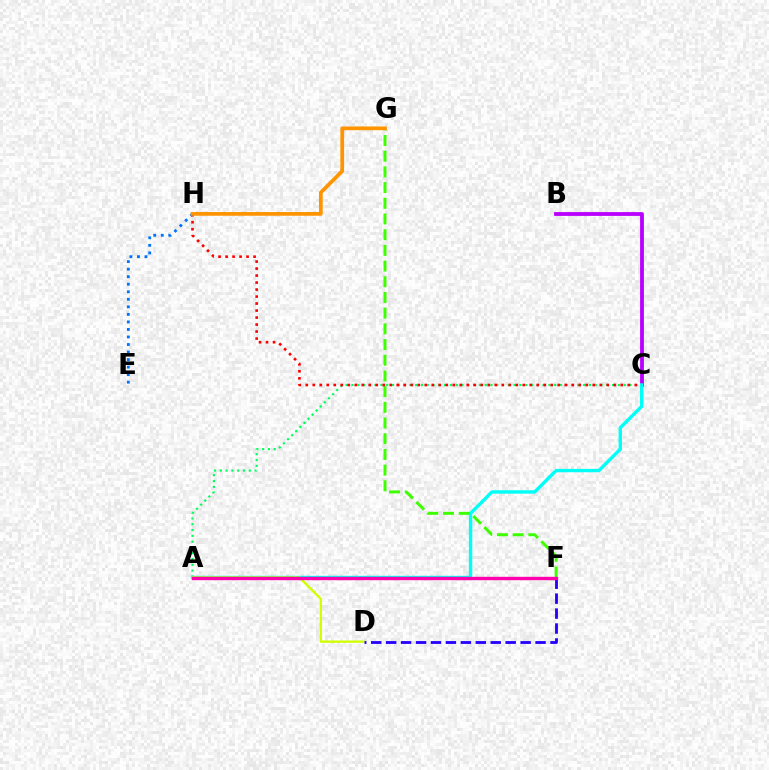{('F', 'G'): [{'color': '#3dff00', 'line_style': 'dashed', 'thickness': 2.13}], ('B', 'C'): [{'color': '#b900ff', 'line_style': 'solid', 'thickness': 2.74}], ('A', 'C'): [{'color': '#00ff5c', 'line_style': 'dotted', 'thickness': 1.57}, {'color': '#00fff6', 'line_style': 'solid', 'thickness': 2.43}], ('C', 'H'): [{'color': '#ff0000', 'line_style': 'dotted', 'thickness': 1.9}], ('E', 'H'): [{'color': '#0074ff', 'line_style': 'dotted', 'thickness': 2.05}], ('G', 'H'): [{'color': '#ff9400', 'line_style': 'solid', 'thickness': 2.69}], ('A', 'D'): [{'color': '#d1ff00', 'line_style': 'solid', 'thickness': 1.7}], ('D', 'F'): [{'color': '#2500ff', 'line_style': 'dashed', 'thickness': 2.03}], ('A', 'F'): [{'color': '#ff00ac', 'line_style': 'solid', 'thickness': 2.43}]}